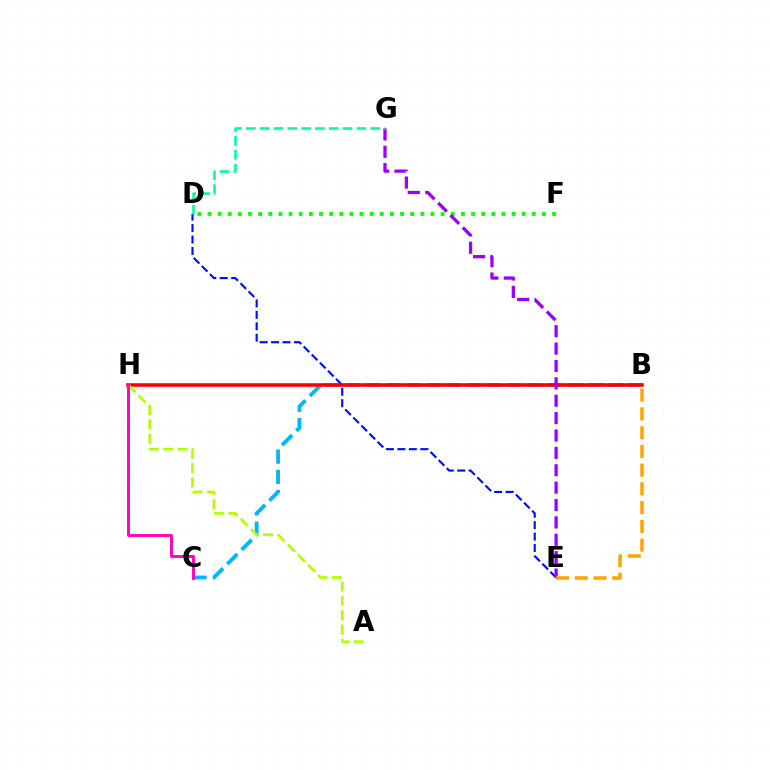{('B', 'C'): [{'color': '#00b5ff', 'line_style': 'dashed', 'thickness': 2.75}], ('D', 'E'): [{'color': '#0010ff', 'line_style': 'dashed', 'thickness': 1.55}], ('B', 'H'): [{'color': '#ff0000', 'line_style': 'solid', 'thickness': 2.58}], ('A', 'H'): [{'color': '#b3ff00', 'line_style': 'dashed', 'thickness': 1.96}], ('C', 'H'): [{'color': '#ff00bd', 'line_style': 'solid', 'thickness': 2.08}], ('D', 'F'): [{'color': '#08ff00', 'line_style': 'dotted', 'thickness': 2.75}], ('E', 'G'): [{'color': '#9b00ff', 'line_style': 'dashed', 'thickness': 2.36}], ('D', 'G'): [{'color': '#00ff9d', 'line_style': 'dashed', 'thickness': 1.88}], ('B', 'E'): [{'color': '#ffa500', 'line_style': 'dashed', 'thickness': 2.54}]}